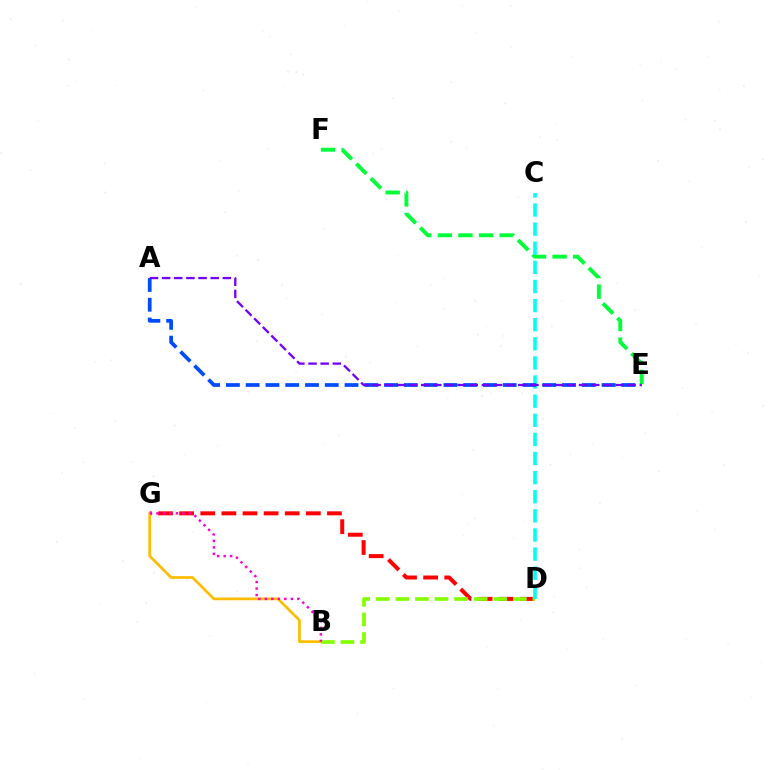{('D', 'G'): [{'color': '#ff0000', 'line_style': 'dashed', 'thickness': 2.87}], ('E', 'F'): [{'color': '#00ff39', 'line_style': 'dashed', 'thickness': 2.8}], ('B', 'G'): [{'color': '#ffbd00', 'line_style': 'solid', 'thickness': 1.96}, {'color': '#ff00cf', 'line_style': 'dotted', 'thickness': 1.76}], ('B', 'D'): [{'color': '#84ff00', 'line_style': 'dashed', 'thickness': 2.66}], ('C', 'D'): [{'color': '#00fff6', 'line_style': 'dashed', 'thickness': 2.6}], ('A', 'E'): [{'color': '#004bff', 'line_style': 'dashed', 'thickness': 2.69}, {'color': '#7200ff', 'line_style': 'dashed', 'thickness': 1.65}]}